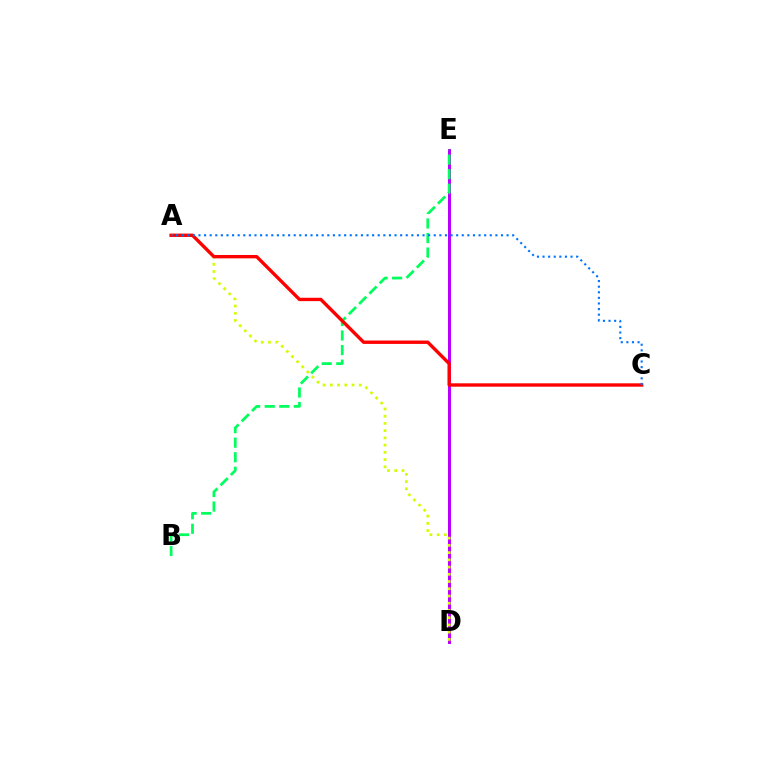{('D', 'E'): [{'color': '#b900ff', 'line_style': 'solid', 'thickness': 2.17}], ('B', 'E'): [{'color': '#00ff5c', 'line_style': 'dashed', 'thickness': 1.98}], ('A', 'D'): [{'color': '#d1ff00', 'line_style': 'dotted', 'thickness': 1.97}], ('A', 'C'): [{'color': '#ff0000', 'line_style': 'solid', 'thickness': 2.42}, {'color': '#0074ff', 'line_style': 'dotted', 'thickness': 1.52}]}